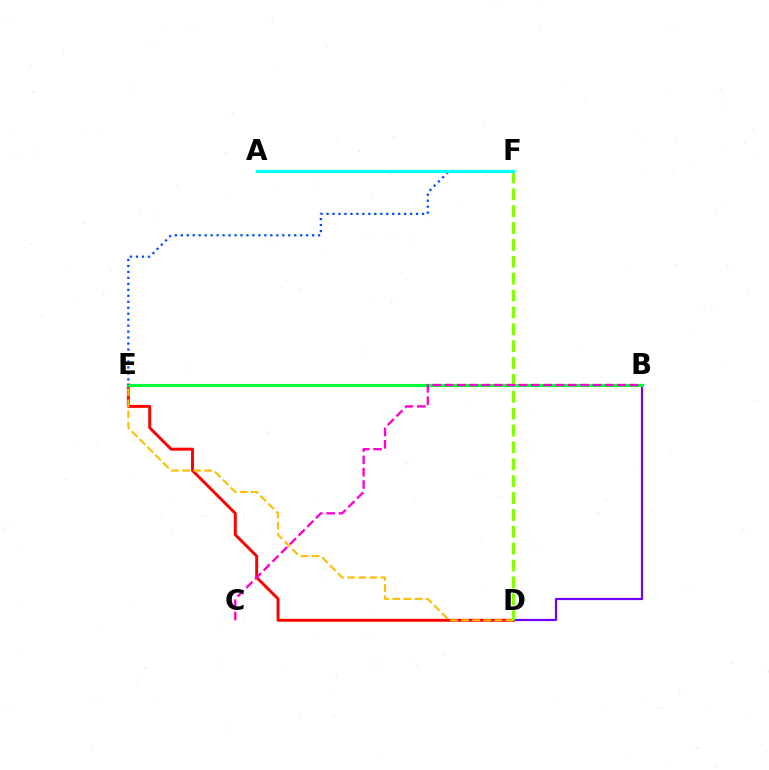{('D', 'E'): [{'color': '#ff0000', 'line_style': 'solid', 'thickness': 2.11}, {'color': '#ffbd00', 'line_style': 'dashed', 'thickness': 1.51}], ('B', 'D'): [{'color': '#7200ff', 'line_style': 'solid', 'thickness': 1.58}], ('B', 'E'): [{'color': '#00ff39', 'line_style': 'solid', 'thickness': 2.25}], ('D', 'F'): [{'color': '#84ff00', 'line_style': 'dashed', 'thickness': 2.29}], ('E', 'F'): [{'color': '#004bff', 'line_style': 'dotted', 'thickness': 1.62}], ('B', 'C'): [{'color': '#ff00cf', 'line_style': 'dashed', 'thickness': 1.67}], ('A', 'F'): [{'color': '#00fff6', 'line_style': 'solid', 'thickness': 2.26}]}